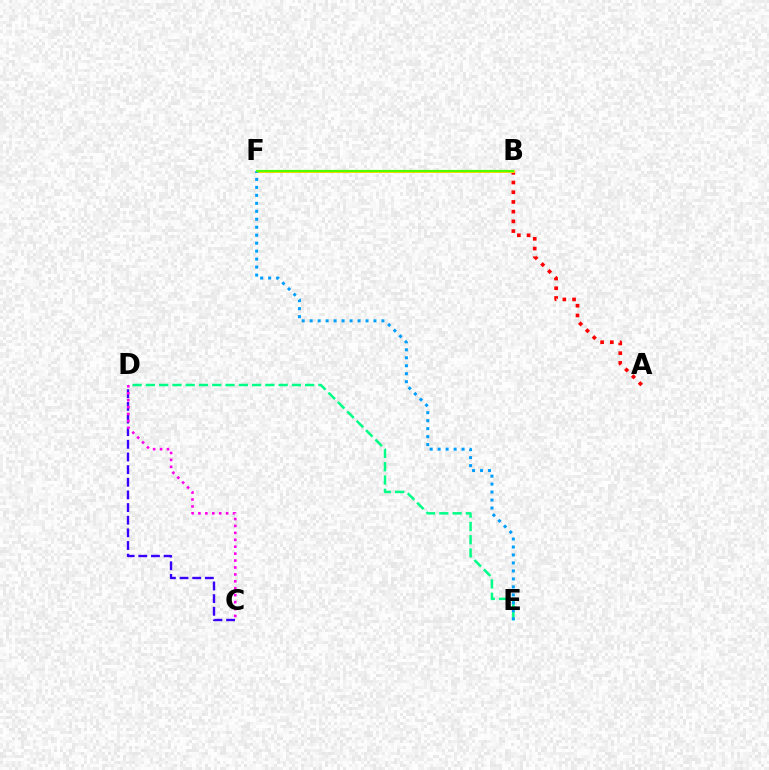{('A', 'B'): [{'color': '#ff0000', 'line_style': 'dotted', 'thickness': 2.64}], ('B', 'F'): [{'color': '#ffd500', 'line_style': 'solid', 'thickness': 2.1}, {'color': '#4fff00', 'line_style': 'solid', 'thickness': 1.59}], ('C', 'D'): [{'color': '#3700ff', 'line_style': 'dashed', 'thickness': 1.72}, {'color': '#ff00ed', 'line_style': 'dotted', 'thickness': 1.88}], ('D', 'E'): [{'color': '#00ff86', 'line_style': 'dashed', 'thickness': 1.8}], ('E', 'F'): [{'color': '#009eff', 'line_style': 'dotted', 'thickness': 2.17}]}